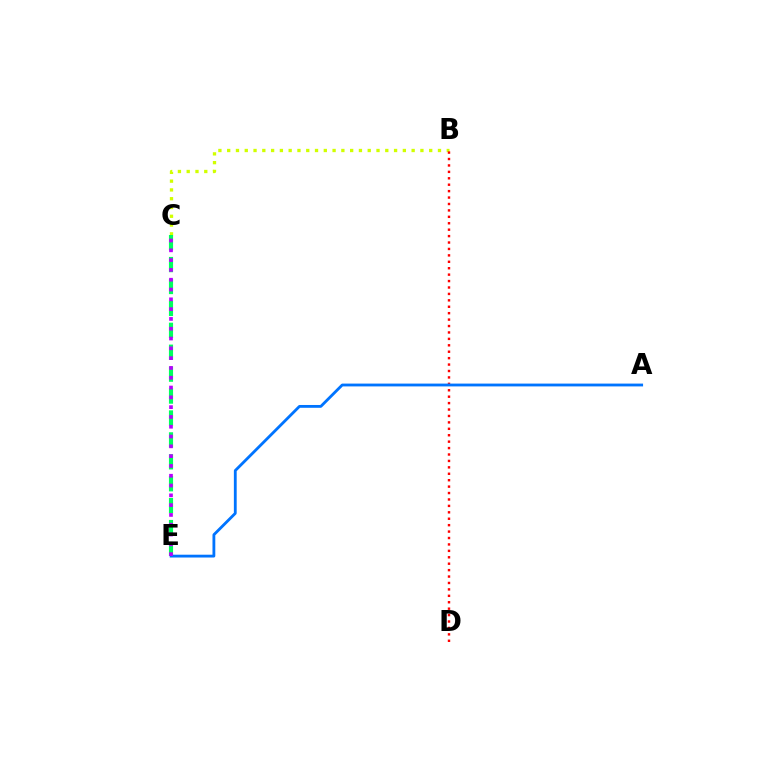{('B', 'C'): [{'color': '#d1ff00', 'line_style': 'dotted', 'thickness': 2.39}], ('B', 'D'): [{'color': '#ff0000', 'line_style': 'dotted', 'thickness': 1.75}], ('C', 'E'): [{'color': '#00ff5c', 'line_style': 'dashed', 'thickness': 2.98}, {'color': '#b900ff', 'line_style': 'dotted', 'thickness': 2.66}], ('A', 'E'): [{'color': '#0074ff', 'line_style': 'solid', 'thickness': 2.03}]}